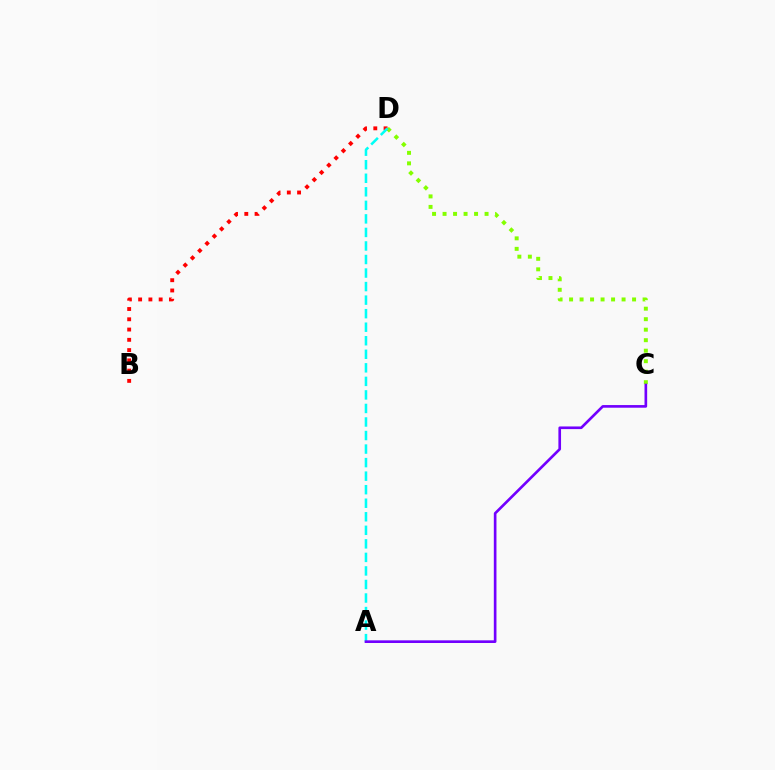{('C', 'D'): [{'color': '#84ff00', 'line_style': 'dotted', 'thickness': 2.85}], ('B', 'D'): [{'color': '#ff0000', 'line_style': 'dotted', 'thickness': 2.79}], ('A', 'D'): [{'color': '#00fff6', 'line_style': 'dashed', 'thickness': 1.84}], ('A', 'C'): [{'color': '#7200ff', 'line_style': 'solid', 'thickness': 1.91}]}